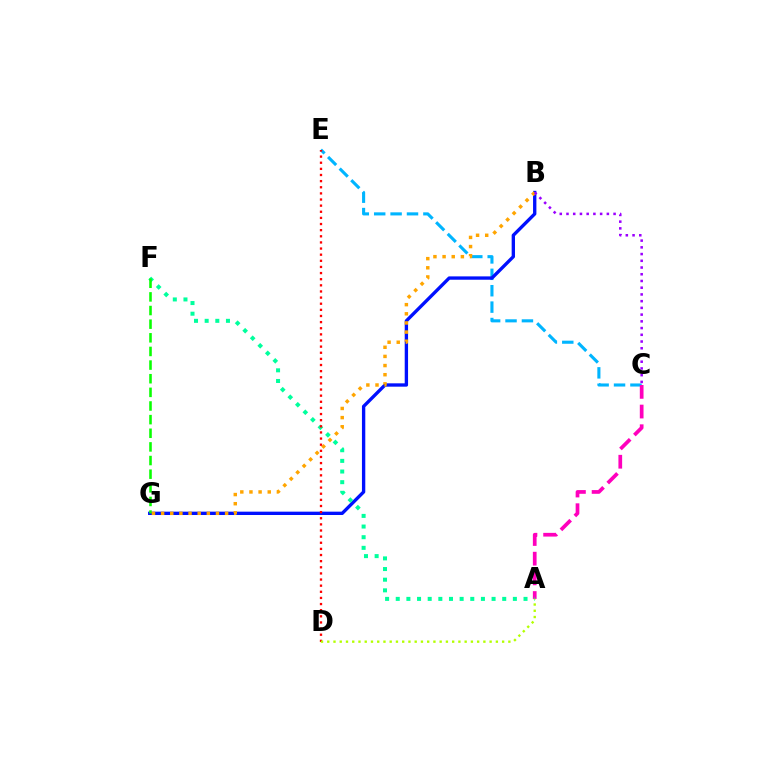{('C', 'E'): [{'color': '#00b5ff', 'line_style': 'dashed', 'thickness': 2.23}], ('A', 'C'): [{'color': '#ff00bd', 'line_style': 'dashed', 'thickness': 2.67}], ('B', 'G'): [{'color': '#0010ff', 'line_style': 'solid', 'thickness': 2.41}, {'color': '#ffa500', 'line_style': 'dotted', 'thickness': 2.48}], ('A', 'F'): [{'color': '#00ff9d', 'line_style': 'dotted', 'thickness': 2.89}], ('F', 'G'): [{'color': '#08ff00', 'line_style': 'dashed', 'thickness': 1.85}], ('B', 'C'): [{'color': '#9b00ff', 'line_style': 'dotted', 'thickness': 1.83}], ('D', 'E'): [{'color': '#ff0000', 'line_style': 'dotted', 'thickness': 1.67}], ('A', 'D'): [{'color': '#b3ff00', 'line_style': 'dotted', 'thickness': 1.7}]}